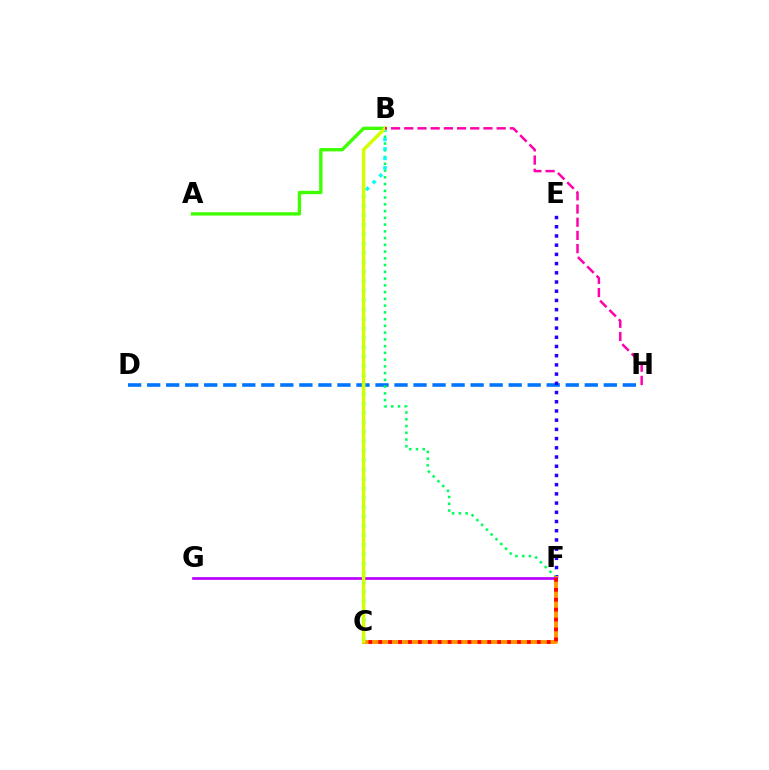{('D', 'H'): [{'color': '#0074ff', 'line_style': 'dashed', 'thickness': 2.58}], ('E', 'F'): [{'color': '#2500ff', 'line_style': 'dotted', 'thickness': 2.5}], ('B', 'F'): [{'color': '#00ff5c', 'line_style': 'dotted', 'thickness': 1.83}], ('B', 'C'): [{'color': '#00fff6', 'line_style': 'dotted', 'thickness': 2.56}, {'color': '#d1ff00', 'line_style': 'solid', 'thickness': 2.47}], ('A', 'B'): [{'color': '#3dff00', 'line_style': 'solid', 'thickness': 2.4}], ('C', 'F'): [{'color': '#ff9400', 'line_style': 'solid', 'thickness': 2.8}, {'color': '#ff0000', 'line_style': 'dotted', 'thickness': 2.69}], ('F', 'G'): [{'color': '#b900ff', 'line_style': 'solid', 'thickness': 1.95}], ('B', 'H'): [{'color': '#ff00ac', 'line_style': 'dashed', 'thickness': 1.79}]}